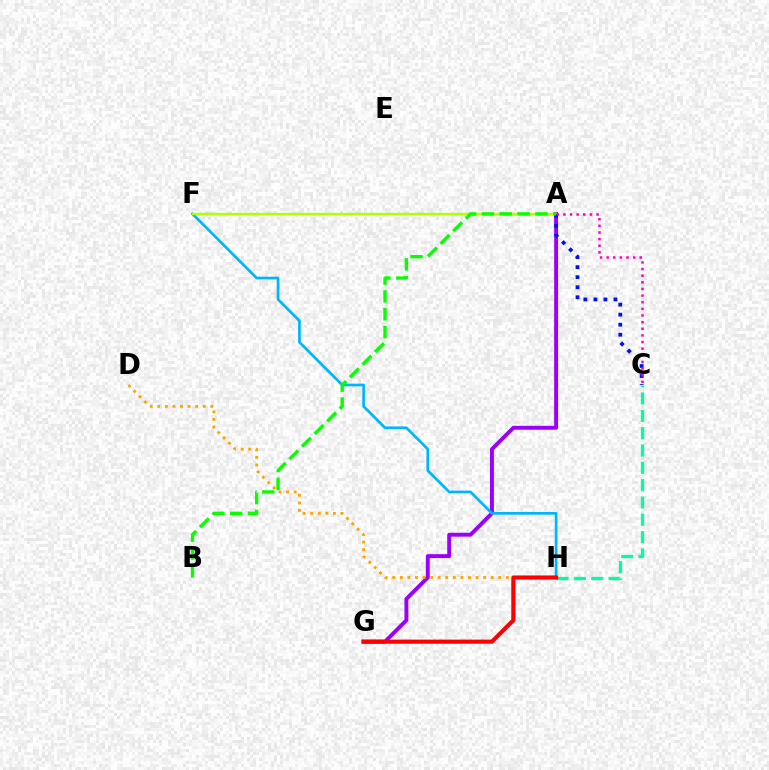{('A', 'G'): [{'color': '#9b00ff', 'line_style': 'solid', 'thickness': 2.82}], ('F', 'H'): [{'color': '#00b5ff', 'line_style': 'solid', 'thickness': 1.93}], ('D', 'H'): [{'color': '#ffa500', 'line_style': 'dotted', 'thickness': 2.06}], ('A', 'F'): [{'color': '#b3ff00', 'line_style': 'solid', 'thickness': 1.74}], ('C', 'H'): [{'color': '#00ff9d', 'line_style': 'dashed', 'thickness': 2.35}], ('G', 'H'): [{'color': '#ff0000', 'line_style': 'solid', 'thickness': 2.96}], ('A', 'C'): [{'color': '#0010ff', 'line_style': 'dotted', 'thickness': 2.73}, {'color': '#ff00bd', 'line_style': 'dotted', 'thickness': 1.8}], ('A', 'B'): [{'color': '#08ff00', 'line_style': 'dashed', 'thickness': 2.42}]}